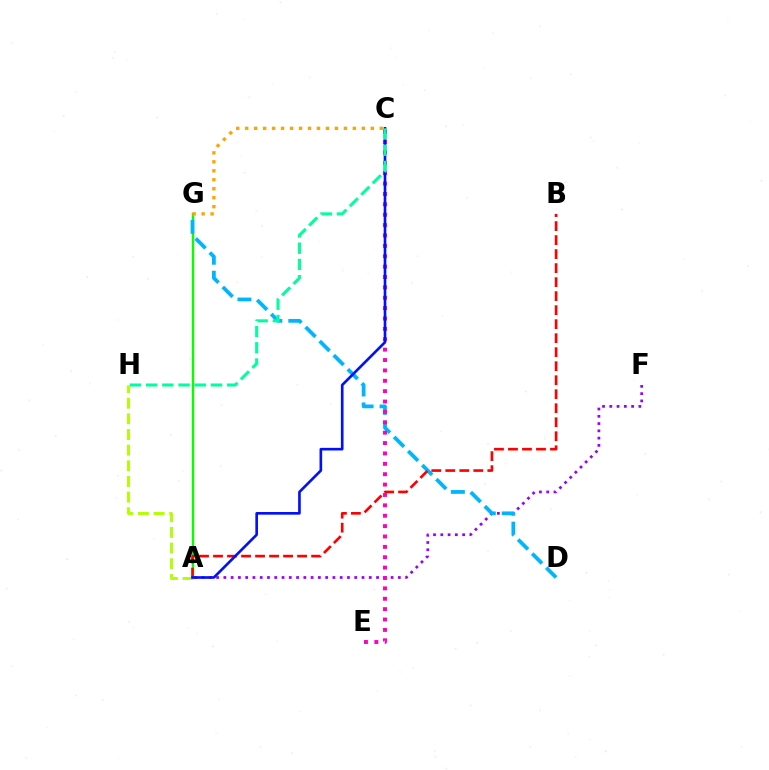{('A', 'G'): [{'color': '#08ff00', 'line_style': 'solid', 'thickness': 1.72}], ('A', 'H'): [{'color': '#b3ff00', 'line_style': 'dashed', 'thickness': 2.13}], ('A', 'F'): [{'color': '#9b00ff', 'line_style': 'dotted', 'thickness': 1.98}], ('D', 'G'): [{'color': '#00b5ff', 'line_style': 'dashed', 'thickness': 2.7}], ('C', 'E'): [{'color': '#ff00bd', 'line_style': 'dotted', 'thickness': 2.82}], ('A', 'B'): [{'color': '#ff0000', 'line_style': 'dashed', 'thickness': 1.9}], ('A', 'C'): [{'color': '#0010ff', 'line_style': 'solid', 'thickness': 1.9}], ('C', 'H'): [{'color': '#00ff9d', 'line_style': 'dashed', 'thickness': 2.2}], ('C', 'G'): [{'color': '#ffa500', 'line_style': 'dotted', 'thickness': 2.44}]}